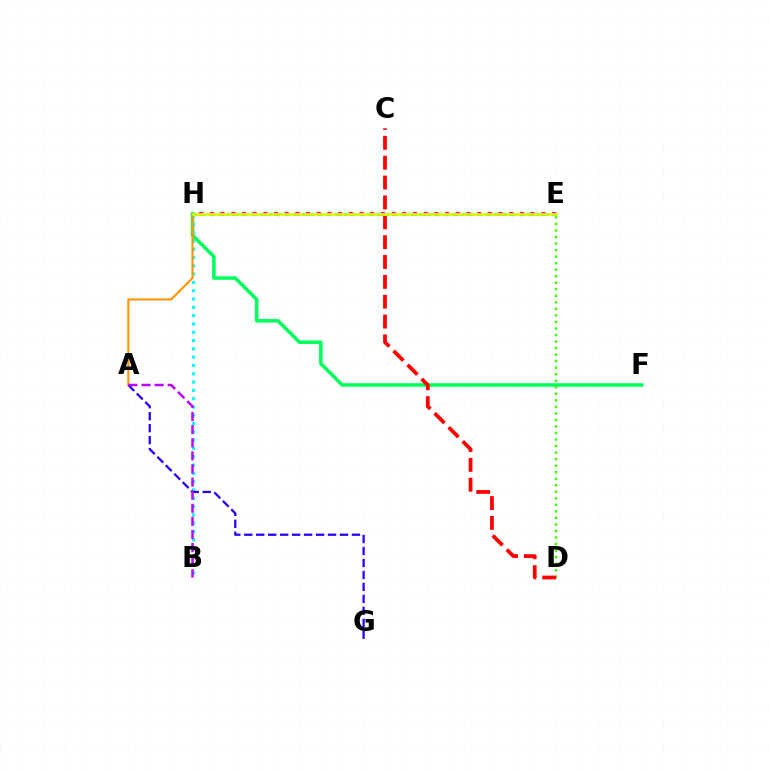{('F', 'H'): [{'color': '#00ff5c', 'line_style': 'solid', 'thickness': 2.55}], ('E', 'H'): [{'color': '#0074ff', 'line_style': 'dotted', 'thickness': 2.28}, {'color': '#ff00ac', 'line_style': 'dotted', 'thickness': 2.9}, {'color': '#d1ff00', 'line_style': 'solid', 'thickness': 1.97}], ('B', 'H'): [{'color': '#00fff6', 'line_style': 'dotted', 'thickness': 2.26}], ('D', 'E'): [{'color': '#3dff00', 'line_style': 'dotted', 'thickness': 1.78}], ('C', 'D'): [{'color': '#ff0000', 'line_style': 'dashed', 'thickness': 2.7}], ('A', 'H'): [{'color': '#ff9400', 'line_style': 'solid', 'thickness': 1.53}], ('A', 'G'): [{'color': '#2500ff', 'line_style': 'dashed', 'thickness': 1.63}], ('A', 'B'): [{'color': '#b900ff', 'line_style': 'dashed', 'thickness': 1.78}]}